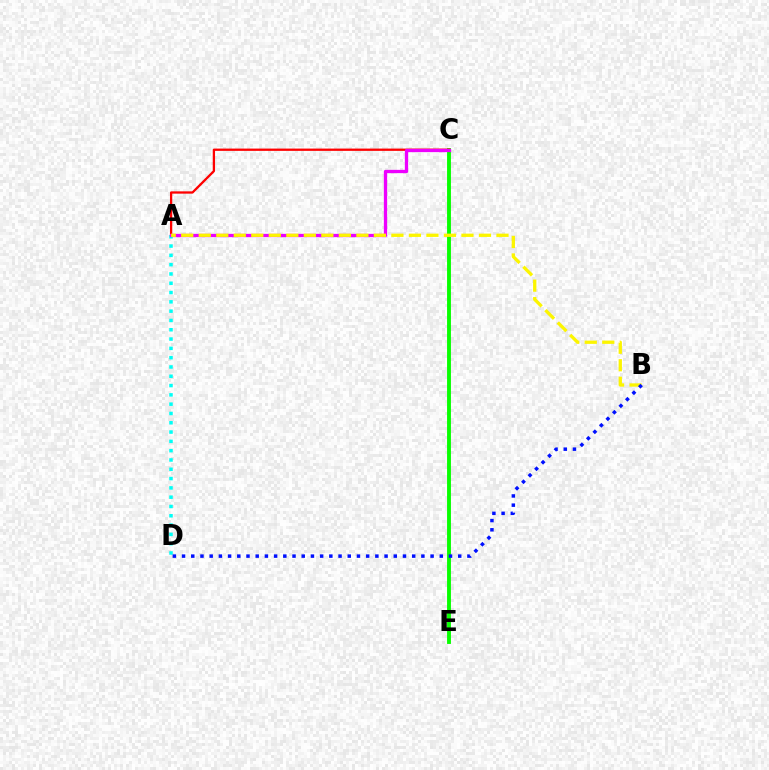{('A', 'D'): [{'color': '#00fff6', 'line_style': 'dotted', 'thickness': 2.53}], ('C', 'E'): [{'color': '#08ff00', 'line_style': 'solid', 'thickness': 2.79}], ('A', 'C'): [{'color': '#ff0000', 'line_style': 'solid', 'thickness': 1.65}, {'color': '#ee00ff', 'line_style': 'solid', 'thickness': 2.37}], ('A', 'B'): [{'color': '#fcf500', 'line_style': 'dashed', 'thickness': 2.38}], ('B', 'D'): [{'color': '#0010ff', 'line_style': 'dotted', 'thickness': 2.5}]}